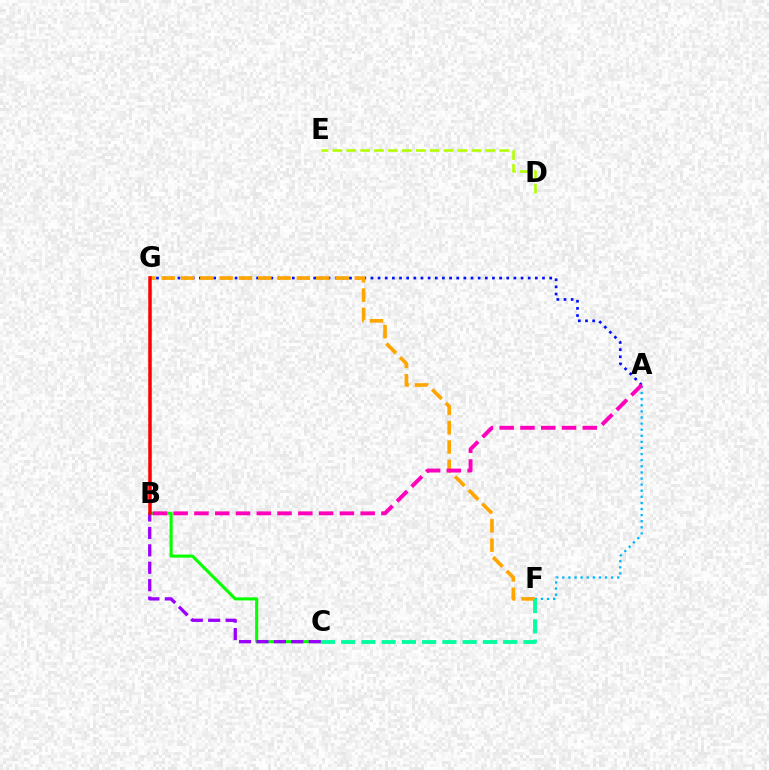{('B', 'C'): [{'color': '#08ff00', 'line_style': 'solid', 'thickness': 2.22}, {'color': '#9b00ff', 'line_style': 'dashed', 'thickness': 2.37}], ('A', 'G'): [{'color': '#0010ff', 'line_style': 'dotted', 'thickness': 1.94}], ('A', 'F'): [{'color': '#00b5ff', 'line_style': 'dotted', 'thickness': 1.66}], ('F', 'G'): [{'color': '#ffa500', 'line_style': 'dashed', 'thickness': 2.62}], ('C', 'F'): [{'color': '#00ff9d', 'line_style': 'dashed', 'thickness': 2.75}], ('A', 'B'): [{'color': '#ff00bd', 'line_style': 'dashed', 'thickness': 2.82}], ('D', 'E'): [{'color': '#b3ff00', 'line_style': 'dashed', 'thickness': 1.89}], ('B', 'G'): [{'color': '#ff0000', 'line_style': 'solid', 'thickness': 2.53}]}